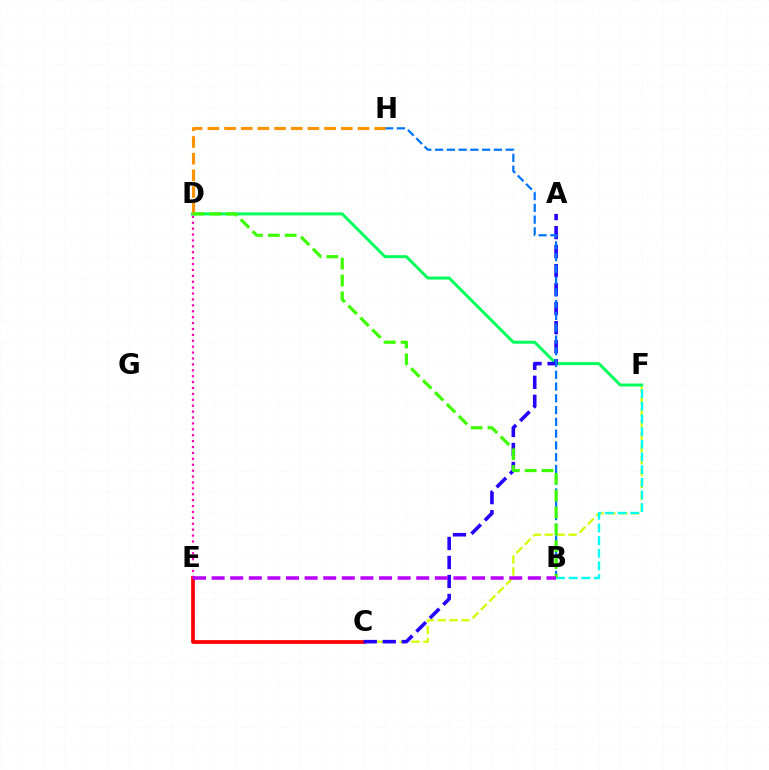{('C', 'F'): [{'color': '#d1ff00', 'line_style': 'dashed', 'thickness': 1.62}], ('C', 'E'): [{'color': '#ff0000', 'line_style': 'solid', 'thickness': 2.68}], ('D', 'F'): [{'color': '#00ff5c', 'line_style': 'solid', 'thickness': 2.14}], ('A', 'C'): [{'color': '#2500ff', 'line_style': 'dashed', 'thickness': 2.58}], ('B', 'H'): [{'color': '#0074ff', 'line_style': 'dashed', 'thickness': 1.6}], ('B', 'F'): [{'color': '#00fff6', 'line_style': 'dashed', 'thickness': 1.72}], ('D', 'H'): [{'color': '#ff9400', 'line_style': 'dashed', 'thickness': 2.27}], ('B', 'D'): [{'color': '#3dff00', 'line_style': 'dashed', 'thickness': 2.29}], ('D', 'E'): [{'color': '#ff00ac', 'line_style': 'dotted', 'thickness': 1.6}], ('B', 'E'): [{'color': '#b900ff', 'line_style': 'dashed', 'thickness': 2.53}]}